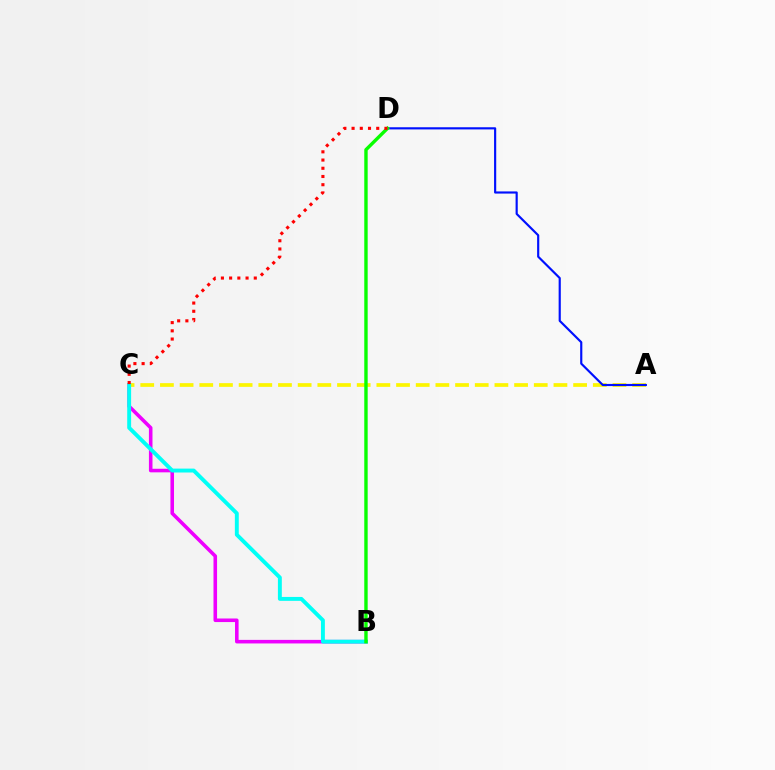{('B', 'C'): [{'color': '#ee00ff', 'line_style': 'solid', 'thickness': 2.57}, {'color': '#00fff6', 'line_style': 'solid', 'thickness': 2.81}], ('A', 'C'): [{'color': '#fcf500', 'line_style': 'dashed', 'thickness': 2.67}], ('A', 'D'): [{'color': '#0010ff', 'line_style': 'solid', 'thickness': 1.56}], ('B', 'D'): [{'color': '#08ff00', 'line_style': 'solid', 'thickness': 2.45}], ('C', 'D'): [{'color': '#ff0000', 'line_style': 'dotted', 'thickness': 2.23}]}